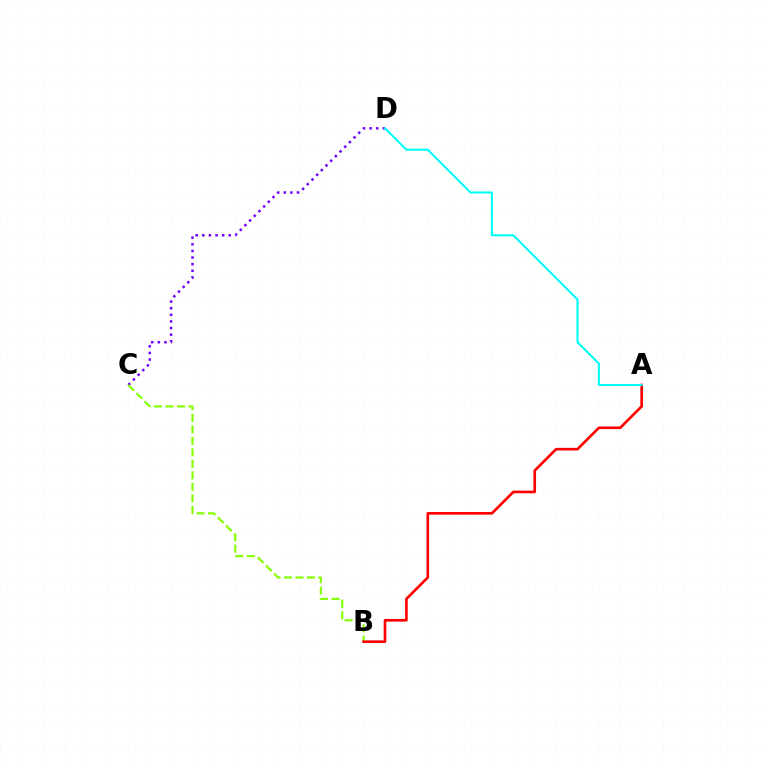{('C', 'D'): [{'color': '#7200ff', 'line_style': 'dotted', 'thickness': 1.8}], ('B', 'C'): [{'color': '#84ff00', 'line_style': 'dashed', 'thickness': 1.56}], ('A', 'B'): [{'color': '#ff0000', 'line_style': 'solid', 'thickness': 1.9}], ('A', 'D'): [{'color': '#00fff6', 'line_style': 'solid', 'thickness': 1.5}]}